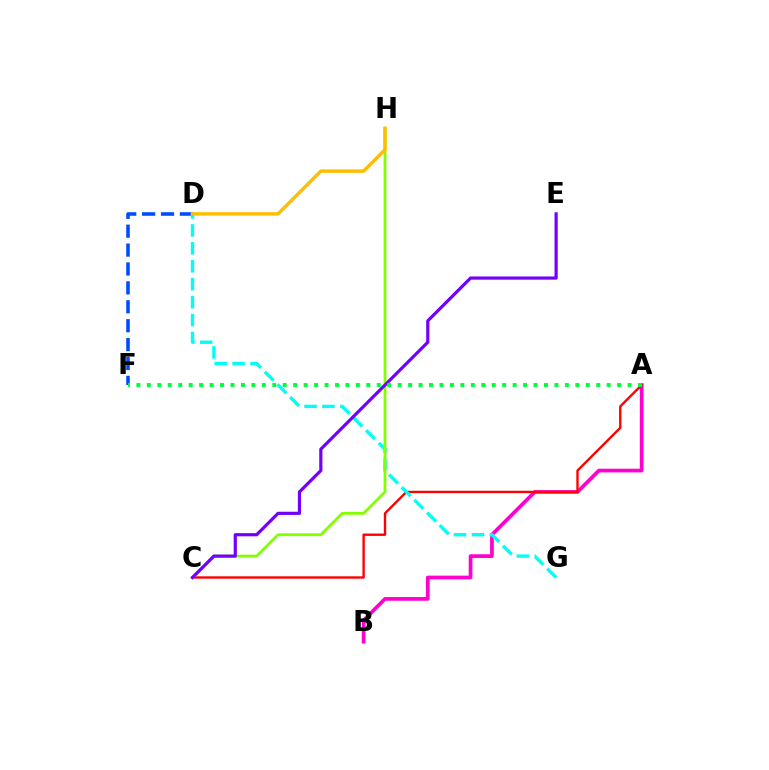{('A', 'B'): [{'color': '#ff00cf', 'line_style': 'solid', 'thickness': 2.67}], ('A', 'C'): [{'color': '#ff0000', 'line_style': 'solid', 'thickness': 1.71}], ('D', 'F'): [{'color': '#004bff', 'line_style': 'dashed', 'thickness': 2.57}], ('D', 'G'): [{'color': '#00fff6', 'line_style': 'dashed', 'thickness': 2.44}], ('C', 'H'): [{'color': '#84ff00', 'line_style': 'solid', 'thickness': 2.03}], ('C', 'E'): [{'color': '#7200ff', 'line_style': 'solid', 'thickness': 2.3}], ('D', 'H'): [{'color': '#ffbd00', 'line_style': 'solid', 'thickness': 2.48}], ('A', 'F'): [{'color': '#00ff39', 'line_style': 'dotted', 'thickness': 2.84}]}